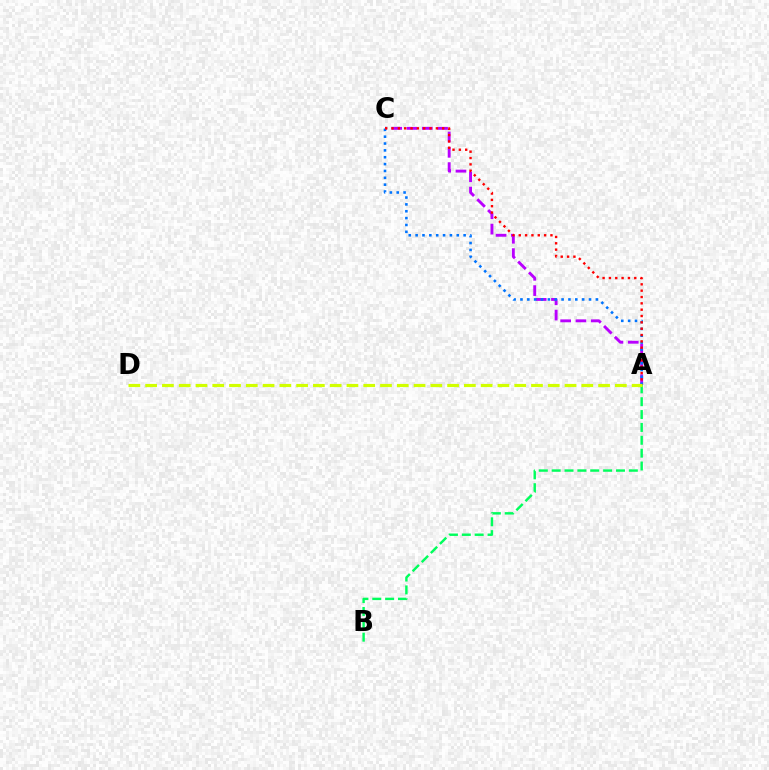{('A', 'C'): [{'color': '#b900ff', 'line_style': 'dashed', 'thickness': 2.08}, {'color': '#0074ff', 'line_style': 'dotted', 'thickness': 1.86}, {'color': '#ff0000', 'line_style': 'dotted', 'thickness': 1.72}], ('A', 'B'): [{'color': '#00ff5c', 'line_style': 'dashed', 'thickness': 1.75}], ('A', 'D'): [{'color': '#d1ff00', 'line_style': 'dashed', 'thickness': 2.28}]}